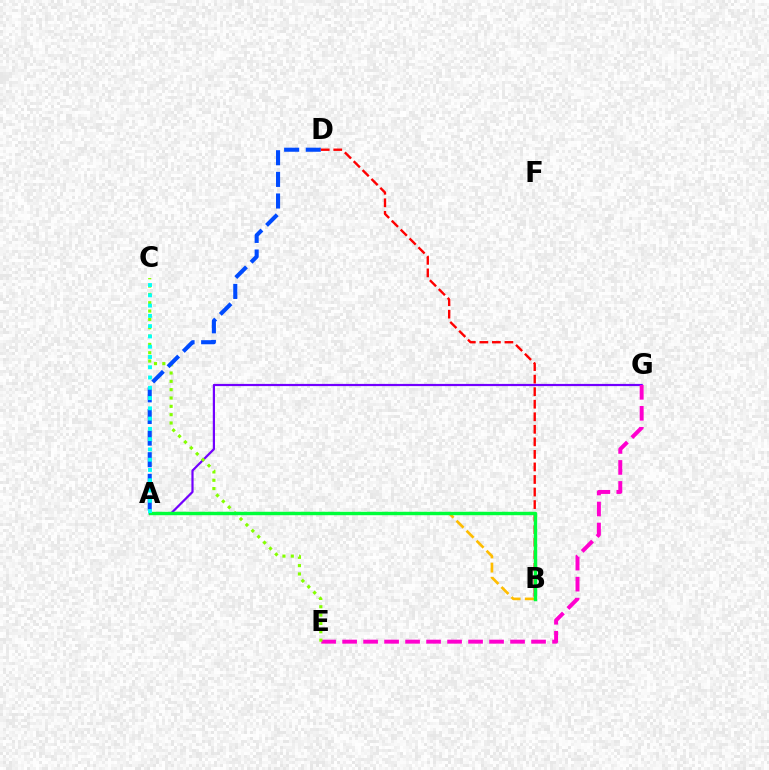{('A', 'G'): [{'color': '#7200ff', 'line_style': 'solid', 'thickness': 1.58}], ('A', 'B'): [{'color': '#ffbd00', 'line_style': 'dashed', 'thickness': 1.92}, {'color': '#00ff39', 'line_style': 'solid', 'thickness': 2.47}], ('E', 'G'): [{'color': '#ff00cf', 'line_style': 'dashed', 'thickness': 2.85}], ('C', 'E'): [{'color': '#84ff00', 'line_style': 'dotted', 'thickness': 2.26}], ('A', 'D'): [{'color': '#004bff', 'line_style': 'dashed', 'thickness': 2.94}], ('B', 'D'): [{'color': '#ff0000', 'line_style': 'dashed', 'thickness': 1.7}], ('A', 'C'): [{'color': '#00fff6', 'line_style': 'dotted', 'thickness': 2.79}]}